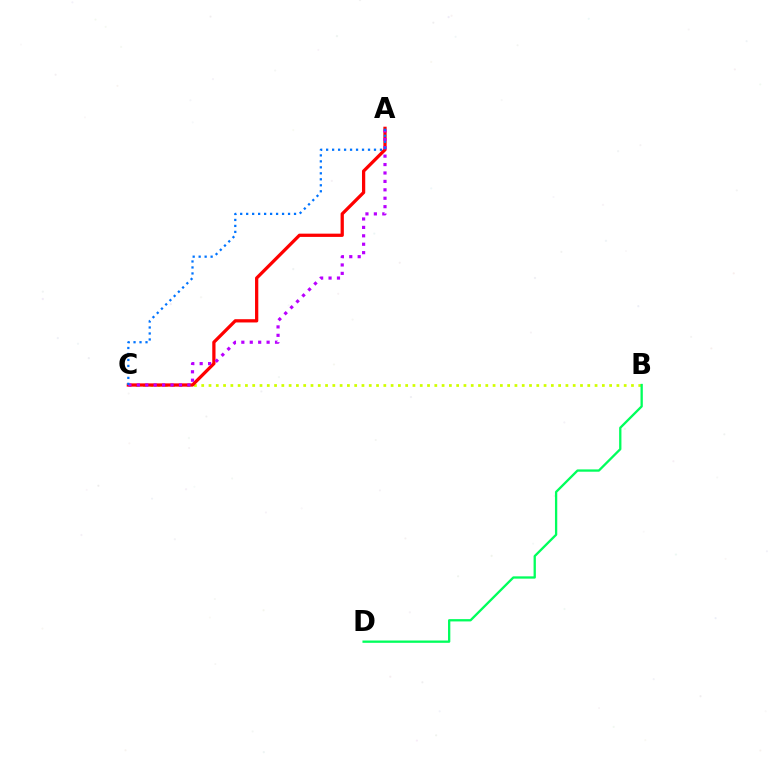{('B', 'C'): [{'color': '#d1ff00', 'line_style': 'dotted', 'thickness': 1.98}], ('A', 'C'): [{'color': '#ff0000', 'line_style': 'solid', 'thickness': 2.34}, {'color': '#b900ff', 'line_style': 'dotted', 'thickness': 2.29}, {'color': '#0074ff', 'line_style': 'dotted', 'thickness': 1.63}], ('B', 'D'): [{'color': '#00ff5c', 'line_style': 'solid', 'thickness': 1.66}]}